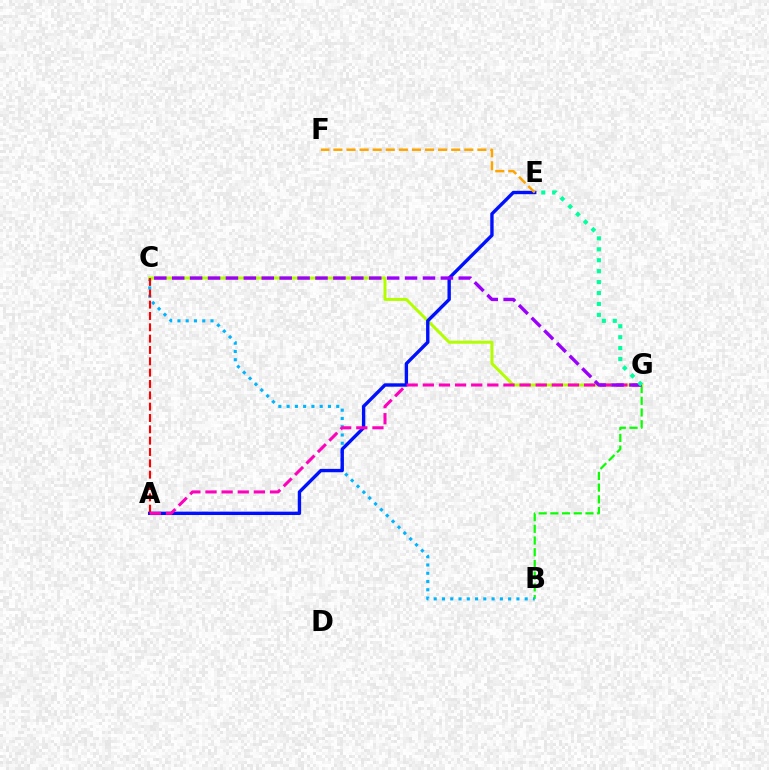{('B', 'G'): [{'color': '#08ff00', 'line_style': 'dashed', 'thickness': 1.59}], ('B', 'C'): [{'color': '#00b5ff', 'line_style': 'dotted', 'thickness': 2.25}], ('C', 'G'): [{'color': '#b3ff00', 'line_style': 'solid', 'thickness': 2.15}, {'color': '#9b00ff', 'line_style': 'dashed', 'thickness': 2.43}], ('A', 'E'): [{'color': '#0010ff', 'line_style': 'solid', 'thickness': 2.43}], ('A', 'C'): [{'color': '#ff0000', 'line_style': 'dashed', 'thickness': 1.54}], ('E', 'F'): [{'color': '#ffa500', 'line_style': 'dashed', 'thickness': 1.78}], ('A', 'G'): [{'color': '#ff00bd', 'line_style': 'dashed', 'thickness': 2.19}], ('E', 'G'): [{'color': '#00ff9d', 'line_style': 'dotted', 'thickness': 2.97}]}